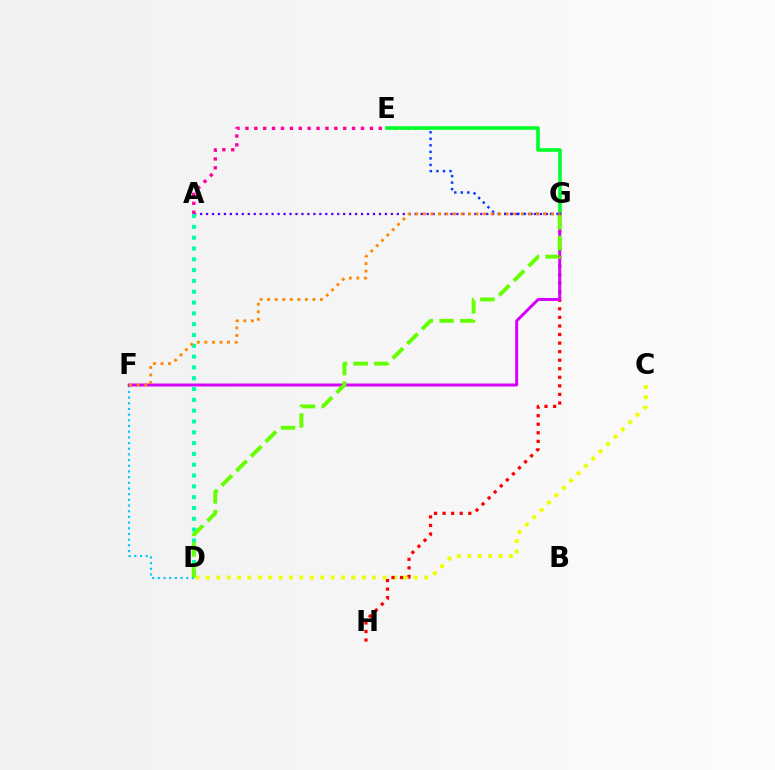{('C', 'D'): [{'color': '#eeff00', 'line_style': 'dotted', 'thickness': 2.82}], ('D', 'F'): [{'color': '#00c7ff', 'line_style': 'dotted', 'thickness': 1.54}], ('E', 'G'): [{'color': '#003fff', 'line_style': 'dotted', 'thickness': 1.78}, {'color': '#00ff27', 'line_style': 'solid', 'thickness': 2.58}], ('A', 'G'): [{'color': '#4f00ff', 'line_style': 'dotted', 'thickness': 1.62}], ('G', 'H'): [{'color': '#ff0000', 'line_style': 'dotted', 'thickness': 2.33}], ('A', 'D'): [{'color': '#00ffaf', 'line_style': 'dotted', 'thickness': 2.94}], ('A', 'E'): [{'color': '#ff00a0', 'line_style': 'dotted', 'thickness': 2.42}], ('F', 'G'): [{'color': '#d600ff', 'line_style': 'solid', 'thickness': 2.14}, {'color': '#ff8800', 'line_style': 'dotted', 'thickness': 2.05}], ('D', 'G'): [{'color': '#66ff00', 'line_style': 'dashed', 'thickness': 2.81}]}